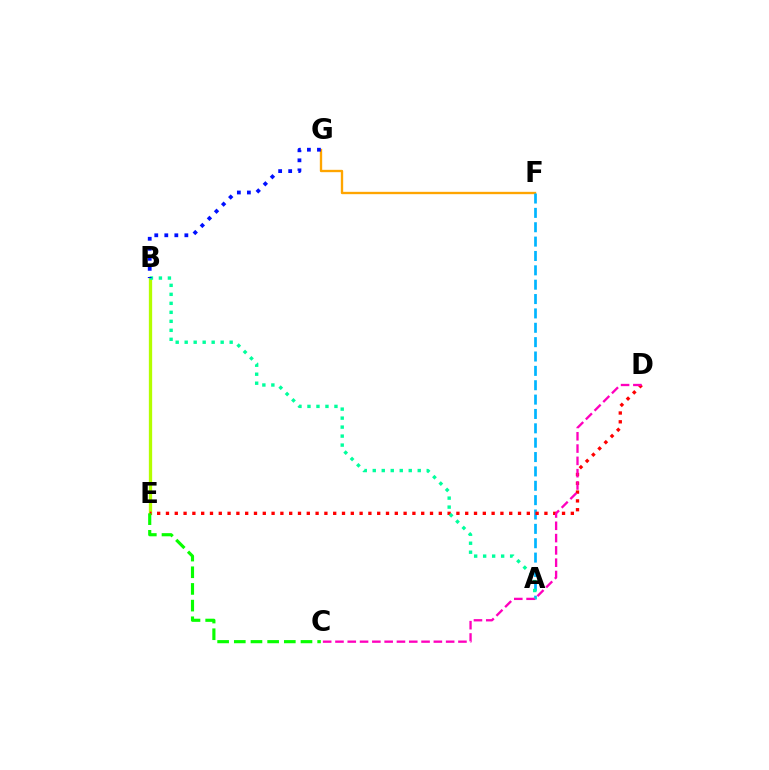{('F', 'G'): [{'color': '#ffa500', 'line_style': 'solid', 'thickness': 1.69}], ('B', 'E'): [{'color': '#9b00ff', 'line_style': 'solid', 'thickness': 2.11}, {'color': '#b3ff00', 'line_style': 'solid', 'thickness': 2.38}], ('A', 'F'): [{'color': '#00b5ff', 'line_style': 'dashed', 'thickness': 1.95}], ('D', 'E'): [{'color': '#ff0000', 'line_style': 'dotted', 'thickness': 2.39}], ('C', 'E'): [{'color': '#08ff00', 'line_style': 'dashed', 'thickness': 2.26}], ('A', 'B'): [{'color': '#00ff9d', 'line_style': 'dotted', 'thickness': 2.44}], ('C', 'D'): [{'color': '#ff00bd', 'line_style': 'dashed', 'thickness': 1.67}], ('B', 'G'): [{'color': '#0010ff', 'line_style': 'dotted', 'thickness': 2.73}]}